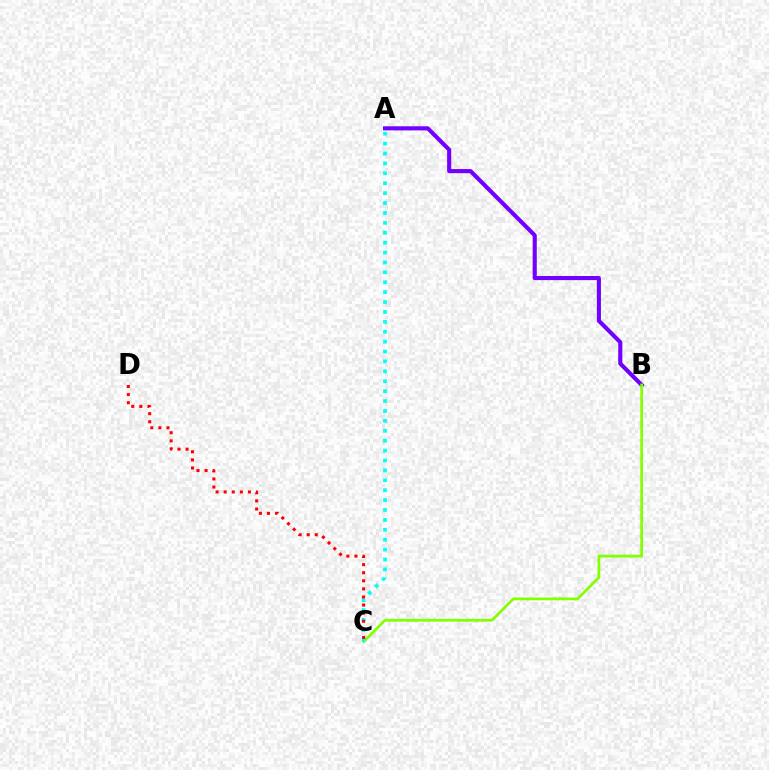{('A', 'B'): [{'color': '#7200ff', 'line_style': 'solid', 'thickness': 2.96}], ('B', 'C'): [{'color': '#84ff00', 'line_style': 'solid', 'thickness': 1.97}], ('A', 'C'): [{'color': '#00fff6', 'line_style': 'dotted', 'thickness': 2.69}], ('C', 'D'): [{'color': '#ff0000', 'line_style': 'dotted', 'thickness': 2.2}]}